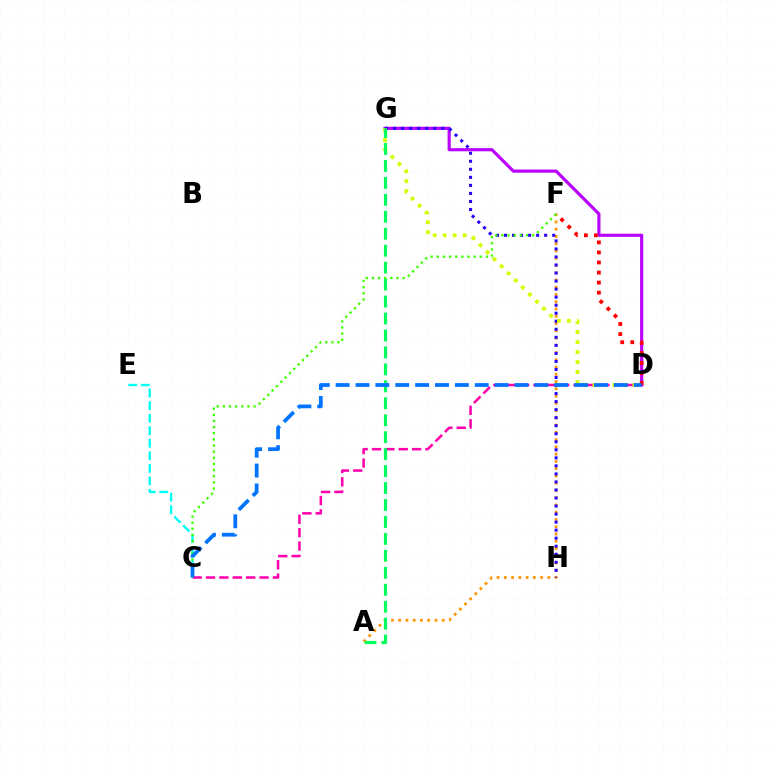{('A', 'F'): [{'color': '#ff9400', 'line_style': 'dotted', 'thickness': 1.97}], ('D', 'G'): [{'color': '#b900ff', 'line_style': 'solid', 'thickness': 2.27}, {'color': '#d1ff00', 'line_style': 'dotted', 'thickness': 2.71}], ('D', 'F'): [{'color': '#ff0000', 'line_style': 'dotted', 'thickness': 2.73}], ('C', 'D'): [{'color': '#ff00ac', 'line_style': 'dashed', 'thickness': 1.82}, {'color': '#0074ff', 'line_style': 'dashed', 'thickness': 2.7}], ('G', 'H'): [{'color': '#2500ff', 'line_style': 'dotted', 'thickness': 2.18}], ('C', 'E'): [{'color': '#00fff6', 'line_style': 'dashed', 'thickness': 1.7}], ('A', 'G'): [{'color': '#00ff5c', 'line_style': 'dashed', 'thickness': 2.3}], ('C', 'F'): [{'color': '#3dff00', 'line_style': 'dotted', 'thickness': 1.67}]}